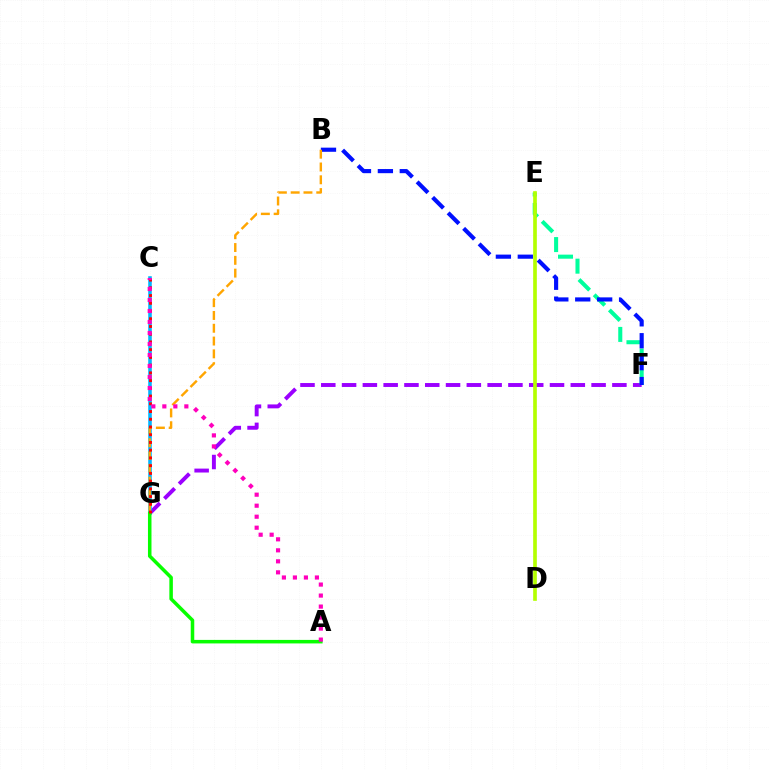{('F', 'G'): [{'color': '#9b00ff', 'line_style': 'dashed', 'thickness': 2.82}], ('E', 'F'): [{'color': '#00ff9d', 'line_style': 'dashed', 'thickness': 2.92}], ('C', 'G'): [{'color': '#00b5ff', 'line_style': 'solid', 'thickness': 2.57}, {'color': '#ff0000', 'line_style': 'dotted', 'thickness': 2.1}], ('D', 'E'): [{'color': '#b3ff00', 'line_style': 'solid', 'thickness': 2.64}], ('A', 'G'): [{'color': '#08ff00', 'line_style': 'solid', 'thickness': 2.54}], ('B', 'F'): [{'color': '#0010ff', 'line_style': 'dashed', 'thickness': 2.98}], ('B', 'G'): [{'color': '#ffa500', 'line_style': 'dashed', 'thickness': 1.74}], ('A', 'C'): [{'color': '#ff00bd', 'line_style': 'dotted', 'thickness': 2.99}]}